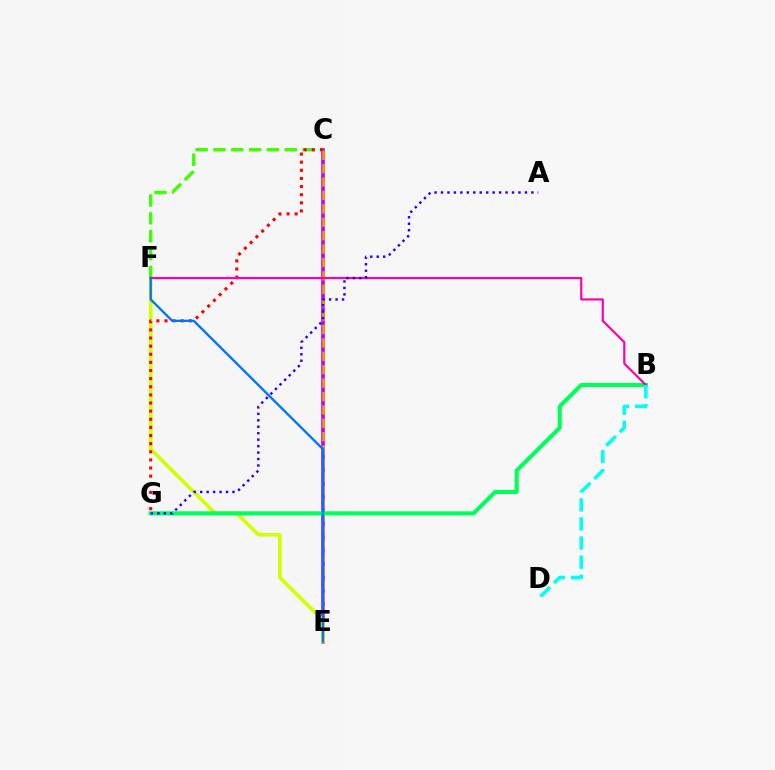{('C', 'E'): [{'color': '#b900ff', 'line_style': 'solid', 'thickness': 2.56}, {'color': '#ff9400', 'line_style': 'dashed', 'thickness': 1.82}], ('E', 'F'): [{'color': '#d1ff00', 'line_style': 'solid', 'thickness': 2.63}, {'color': '#0074ff', 'line_style': 'solid', 'thickness': 1.68}], ('C', 'F'): [{'color': '#3dff00', 'line_style': 'dashed', 'thickness': 2.42}], ('B', 'G'): [{'color': '#00ff5c', 'line_style': 'solid', 'thickness': 2.94}], ('C', 'G'): [{'color': '#ff0000', 'line_style': 'dotted', 'thickness': 2.21}], ('B', 'F'): [{'color': '#ff00ac', 'line_style': 'solid', 'thickness': 1.57}], ('B', 'D'): [{'color': '#00fff6', 'line_style': 'dashed', 'thickness': 2.59}], ('A', 'G'): [{'color': '#2500ff', 'line_style': 'dotted', 'thickness': 1.75}]}